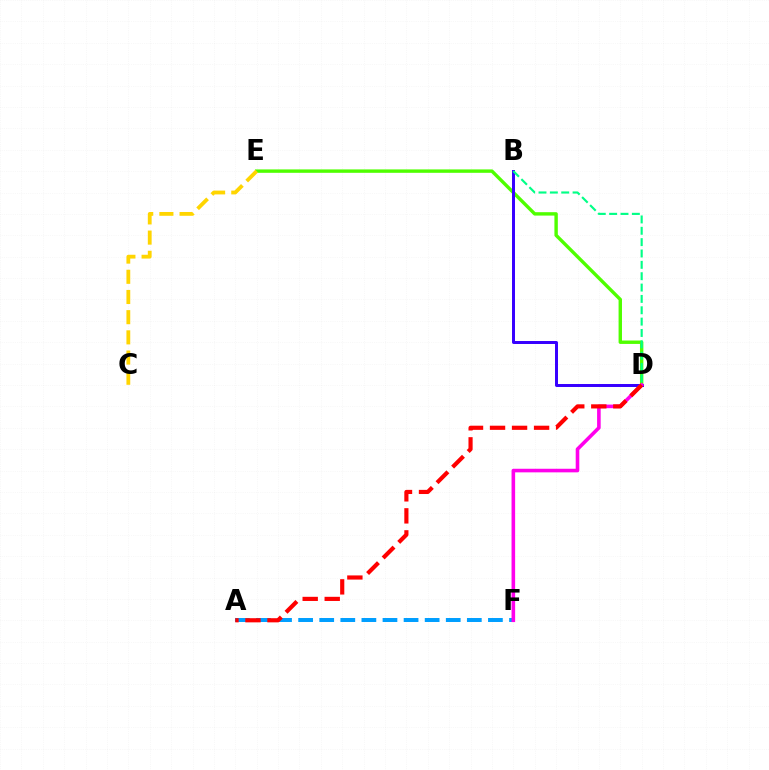{('A', 'F'): [{'color': '#009eff', 'line_style': 'dashed', 'thickness': 2.86}], ('D', 'E'): [{'color': '#4fff00', 'line_style': 'solid', 'thickness': 2.45}], ('B', 'D'): [{'color': '#3700ff', 'line_style': 'solid', 'thickness': 2.14}, {'color': '#00ff86', 'line_style': 'dashed', 'thickness': 1.54}], ('D', 'F'): [{'color': '#ff00ed', 'line_style': 'solid', 'thickness': 2.59}], ('C', 'E'): [{'color': '#ffd500', 'line_style': 'dashed', 'thickness': 2.74}], ('A', 'D'): [{'color': '#ff0000', 'line_style': 'dashed', 'thickness': 2.99}]}